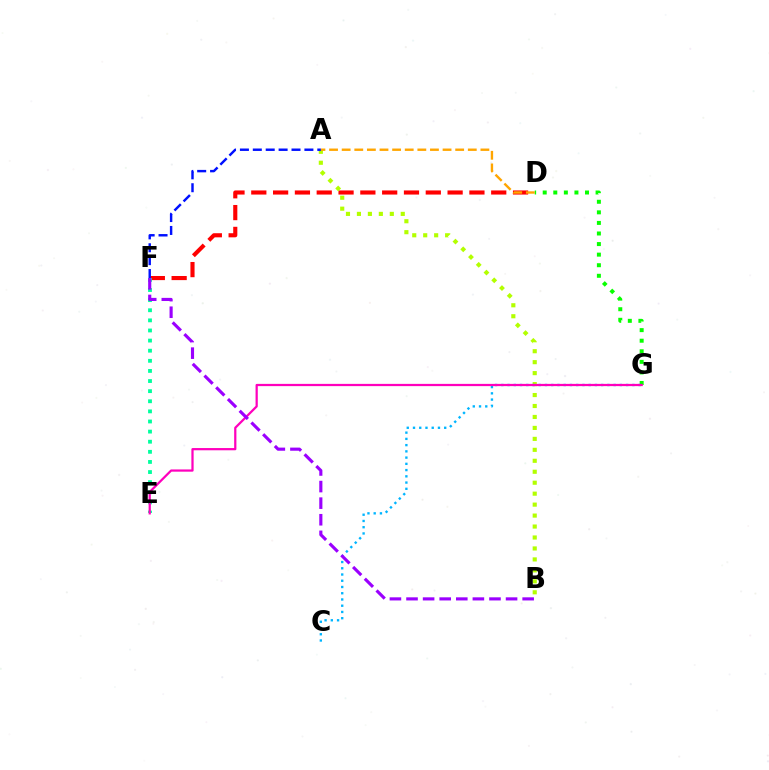{('D', 'F'): [{'color': '#ff0000', 'line_style': 'dashed', 'thickness': 2.96}], ('A', 'B'): [{'color': '#b3ff00', 'line_style': 'dotted', 'thickness': 2.98}], ('E', 'F'): [{'color': '#00ff9d', 'line_style': 'dotted', 'thickness': 2.75}], ('D', 'G'): [{'color': '#08ff00', 'line_style': 'dotted', 'thickness': 2.87}], ('C', 'G'): [{'color': '#00b5ff', 'line_style': 'dotted', 'thickness': 1.7}], ('E', 'G'): [{'color': '#ff00bd', 'line_style': 'solid', 'thickness': 1.61}], ('A', 'D'): [{'color': '#ffa500', 'line_style': 'dashed', 'thickness': 1.71}], ('A', 'F'): [{'color': '#0010ff', 'line_style': 'dashed', 'thickness': 1.75}], ('B', 'F'): [{'color': '#9b00ff', 'line_style': 'dashed', 'thickness': 2.25}]}